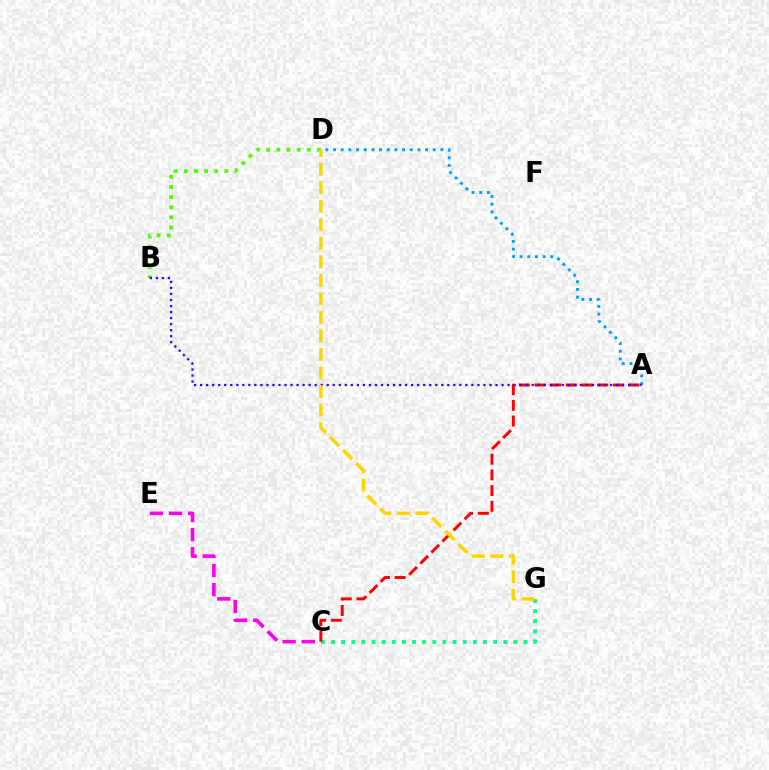{('C', 'G'): [{'color': '#00ff86', 'line_style': 'dotted', 'thickness': 2.75}], ('A', 'C'): [{'color': '#ff0000', 'line_style': 'dashed', 'thickness': 2.13}], ('B', 'D'): [{'color': '#4fff00', 'line_style': 'dotted', 'thickness': 2.76}], ('A', 'D'): [{'color': '#009eff', 'line_style': 'dotted', 'thickness': 2.08}], ('A', 'B'): [{'color': '#3700ff', 'line_style': 'dotted', 'thickness': 1.64}], ('D', 'G'): [{'color': '#ffd500', 'line_style': 'dashed', 'thickness': 2.52}], ('C', 'E'): [{'color': '#ff00ed', 'line_style': 'dashed', 'thickness': 2.6}]}